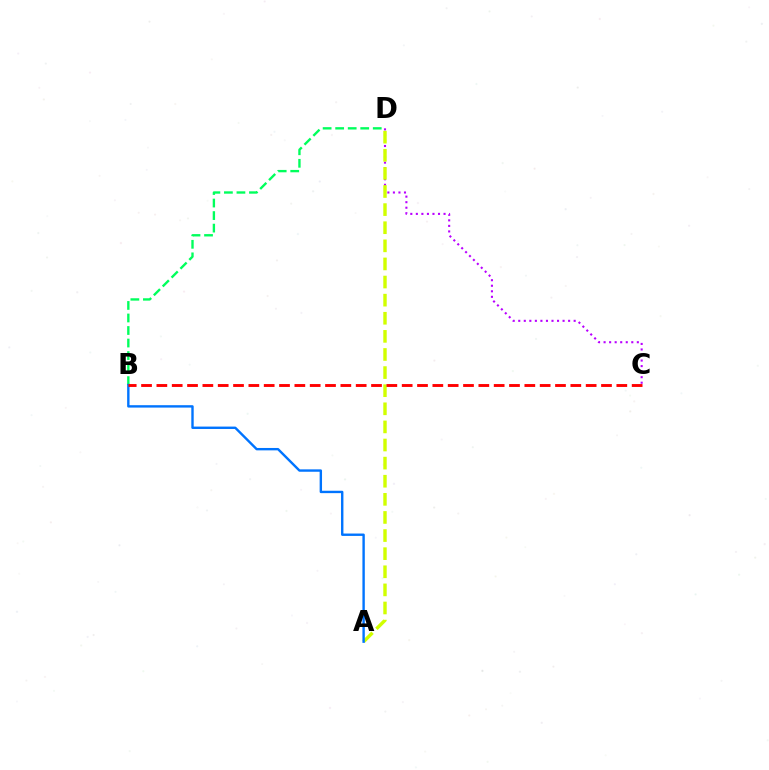{('C', 'D'): [{'color': '#b900ff', 'line_style': 'dotted', 'thickness': 1.51}], ('A', 'D'): [{'color': '#d1ff00', 'line_style': 'dashed', 'thickness': 2.46}], ('B', 'D'): [{'color': '#00ff5c', 'line_style': 'dashed', 'thickness': 1.7}], ('A', 'B'): [{'color': '#0074ff', 'line_style': 'solid', 'thickness': 1.72}], ('B', 'C'): [{'color': '#ff0000', 'line_style': 'dashed', 'thickness': 2.08}]}